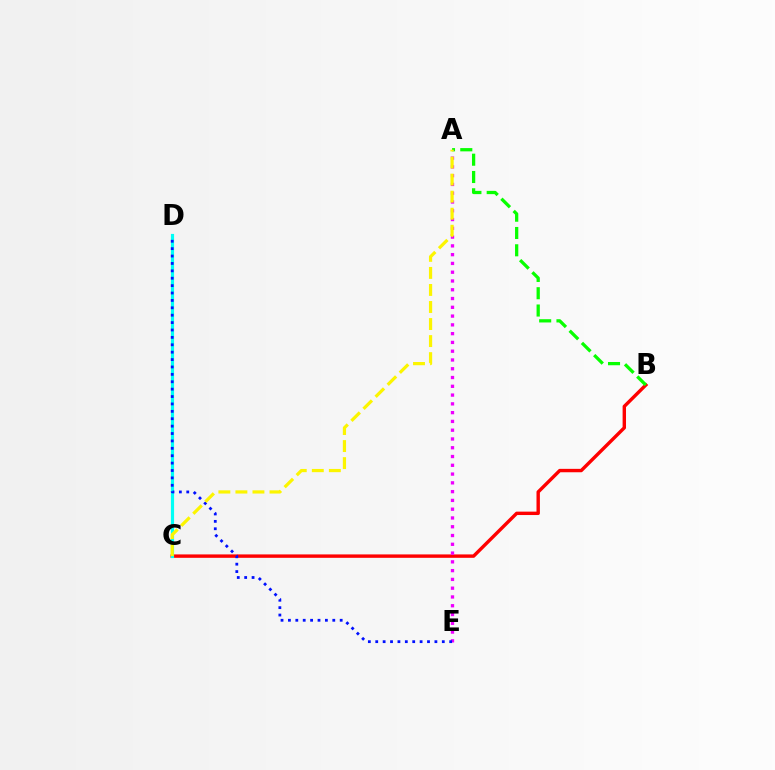{('B', 'C'): [{'color': '#ff0000', 'line_style': 'solid', 'thickness': 2.45}], ('A', 'B'): [{'color': '#08ff00', 'line_style': 'dashed', 'thickness': 2.35}], ('C', 'D'): [{'color': '#00fff6', 'line_style': 'solid', 'thickness': 2.28}], ('A', 'E'): [{'color': '#ee00ff', 'line_style': 'dotted', 'thickness': 2.38}], ('D', 'E'): [{'color': '#0010ff', 'line_style': 'dotted', 'thickness': 2.01}], ('A', 'C'): [{'color': '#fcf500', 'line_style': 'dashed', 'thickness': 2.32}]}